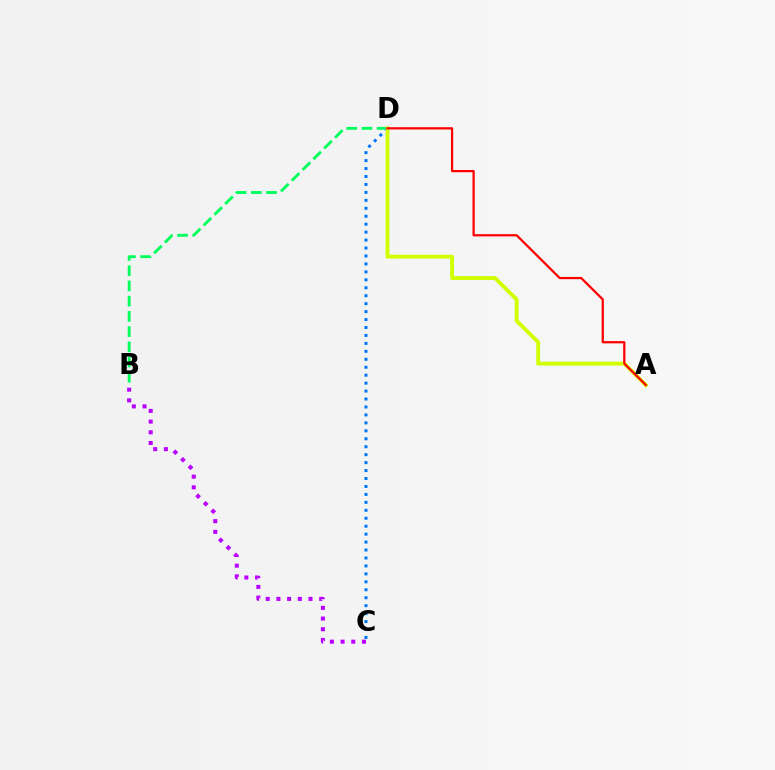{('B', 'D'): [{'color': '#00ff5c', 'line_style': 'dashed', 'thickness': 2.07}], ('C', 'D'): [{'color': '#0074ff', 'line_style': 'dotted', 'thickness': 2.16}], ('A', 'D'): [{'color': '#d1ff00', 'line_style': 'solid', 'thickness': 2.77}, {'color': '#ff0000', 'line_style': 'solid', 'thickness': 1.61}], ('B', 'C'): [{'color': '#b900ff', 'line_style': 'dotted', 'thickness': 2.91}]}